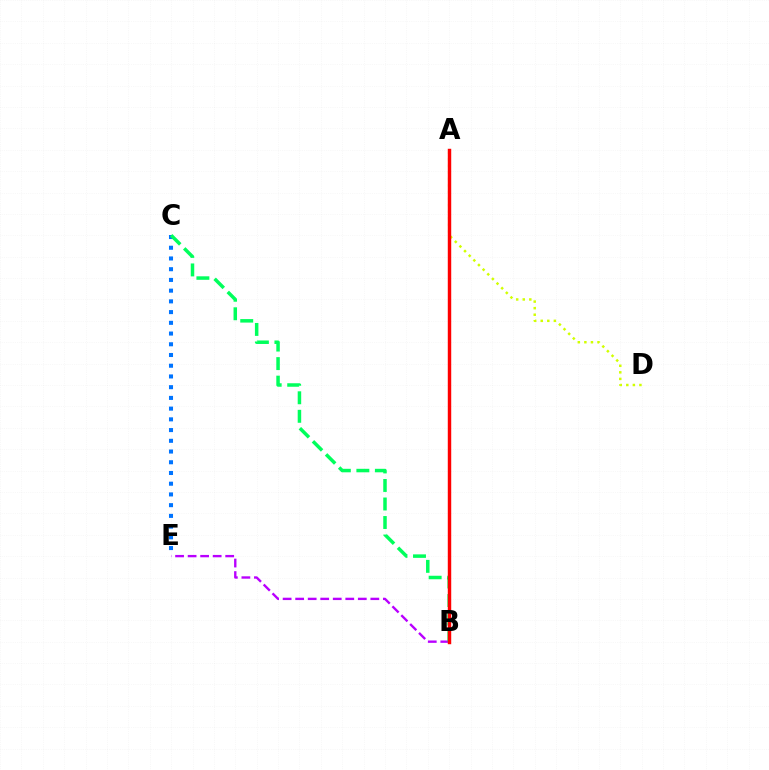{('A', 'D'): [{'color': '#d1ff00', 'line_style': 'dotted', 'thickness': 1.78}], ('B', 'E'): [{'color': '#b900ff', 'line_style': 'dashed', 'thickness': 1.7}], ('C', 'E'): [{'color': '#0074ff', 'line_style': 'dotted', 'thickness': 2.91}], ('B', 'C'): [{'color': '#00ff5c', 'line_style': 'dashed', 'thickness': 2.52}], ('A', 'B'): [{'color': '#ff0000', 'line_style': 'solid', 'thickness': 2.47}]}